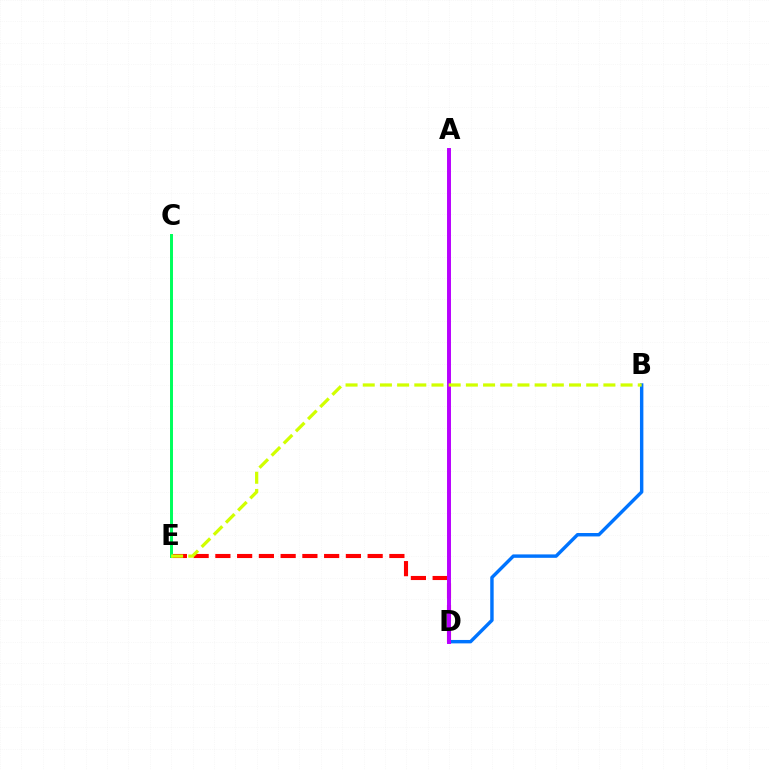{('D', 'E'): [{'color': '#ff0000', 'line_style': 'dashed', 'thickness': 2.95}], ('B', 'D'): [{'color': '#0074ff', 'line_style': 'solid', 'thickness': 2.46}], ('A', 'D'): [{'color': '#b900ff', 'line_style': 'solid', 'thickness': 2.84}], ('C', 'E'): [{'color': '#00ff5c', 'line_style': 'solid', 'thickness': 2.14}], ('B', 'E'): [{'color': '#d1ff00', 'line_style': 'dashed', 'thickness': 2.34}]}